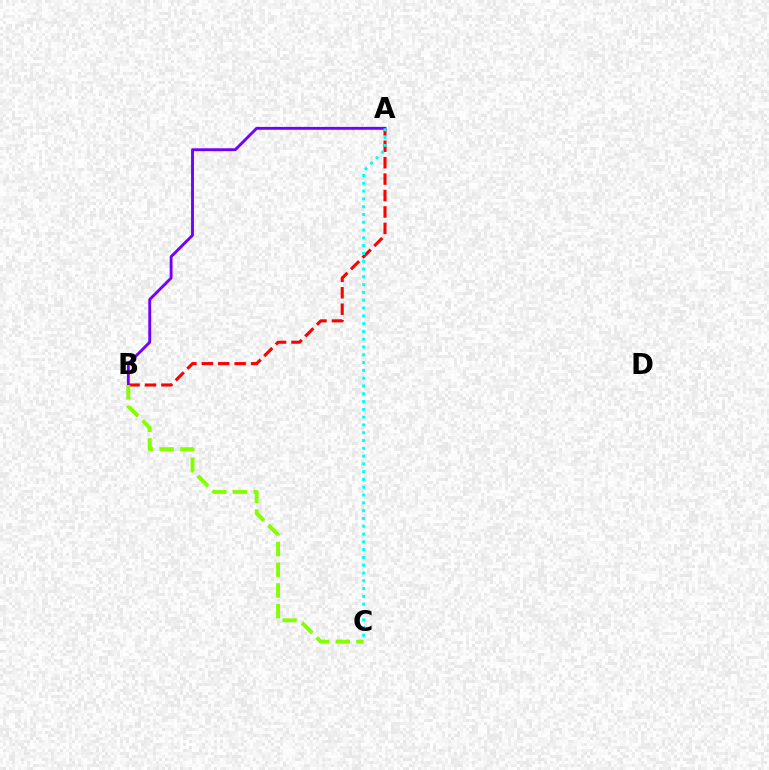{('A', 'B'): [{'color': '#ff0000', 'line_style': 'dashed', 'thickness': 2.23}, {'color': '#7200ff', 'line_style': 'solid', 'thickness': 2.07}], ('B', 'C'): [{'color': '#84ff00', 'line_style': 'dashed', 'thickness': 2.81}], ('A', 'C'): [{'color': '#00fff6', 'line_style': 'dotted', 'thickness': 2.12}]}